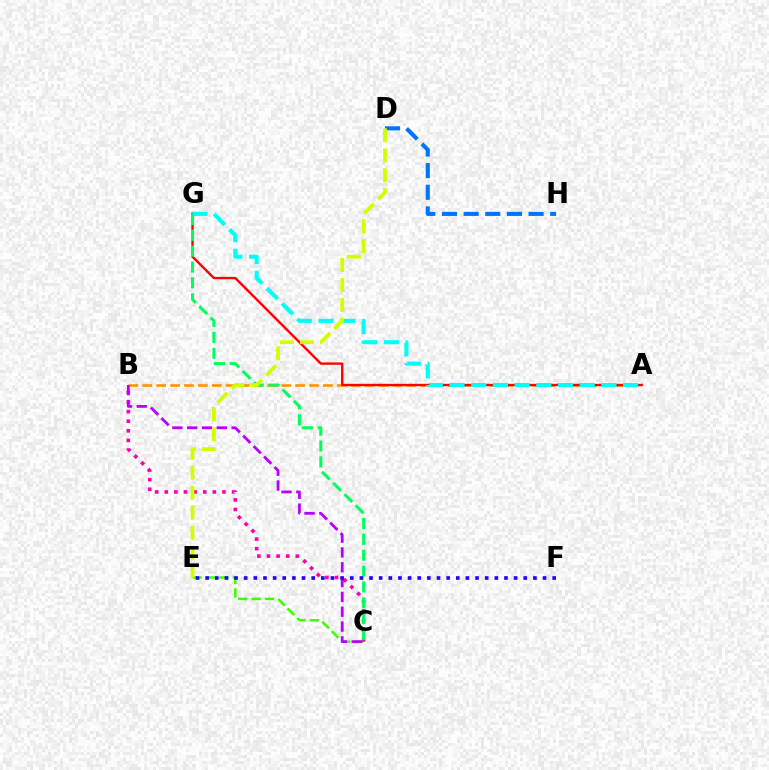{('C', 'E'): [{'color': '#3dff00', 'line_style': 'dashed', 'thickness': 1.82}], ('B', 'C'): [{'color': '#ff00ac', 'line_style': 'dotted', 'thickness': 2.61}, {'color': '#b900ff', 'line_style': 'dashed', 'thickness': 2.01}], ('A', 'B'): [{'color': '#ff9400', 'line_style': 'dashed', 'thickness': 1.89}], ('A', 'G'): [{'color': '#ff0000', 'line_style': 'solid', 'thickness': 1.7}, {'color': '#00fff6', 'line_style': 'dashed', 'thickness': 2.95}], ('D', 'H'): [{'color': '#0074ff', 'line_style': 'dashed', 'thickness': 2.94}], ('C', 'G'): [{'color': '#00ff5c', 'line_style': 'dashed', 'thickness': 2.16}], ('E', 'F'): [{'color': '#2500ff', 'line_style': 'dotted', 'thickness': 2.62}], ('D', 'E'): [{'color': '#d1ff00', 'line_style': 'dashed', 'thickness': 2.72}]}